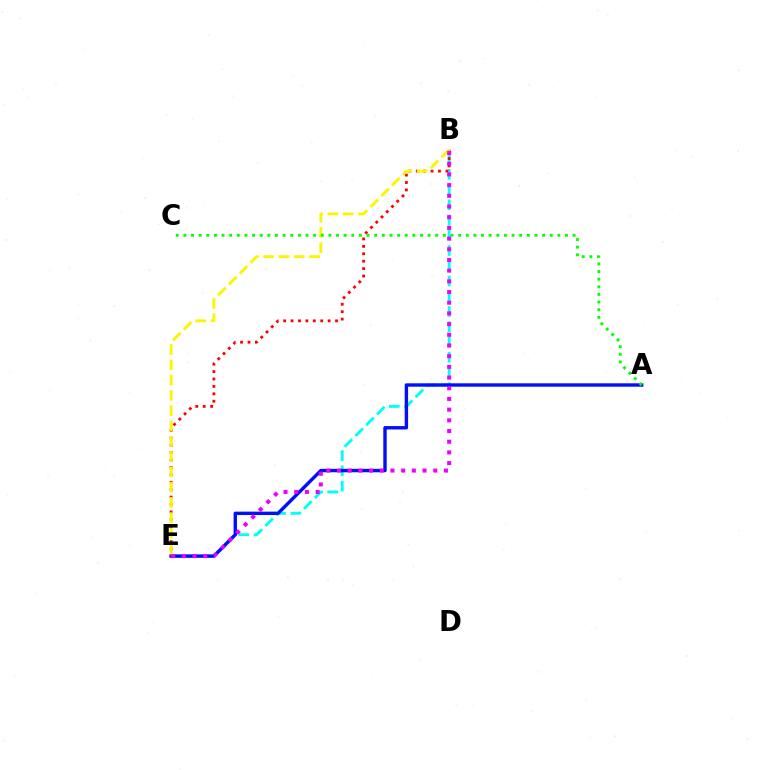{('B', 'E'): [{'color': '#00fff6', 'line_style': 'dashed', 'thickness': 2.07}, {'color': '#ff0000', 'line_style': 'dotted', 'thickness': 2.02}, {'color': '#fcf500', 'line_style': 'dashed', 'thickness': 2.08}, {'color': '#ee00ff', 'line_style': 'dotted', 'thickness': 2.91}], ('A', 'E'): [{'color': '#0010ff', 'line_style': 'solid', 'thickness': 2.45}], ('A', 'C'): [{'color': '#08ff00', 'line_style': 'dotted', 'thickness': 2.07}]}